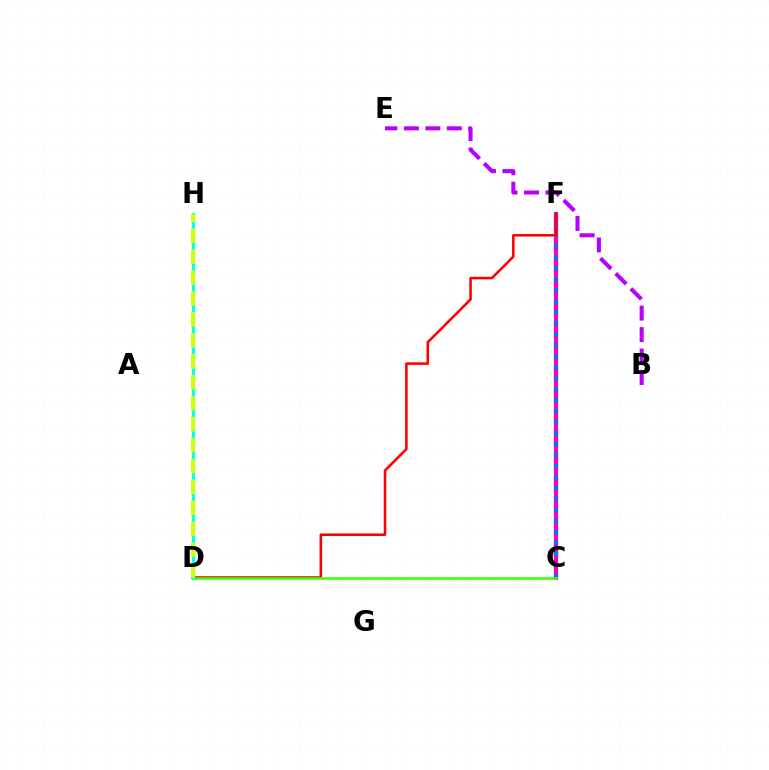{('C', 'F'): [{'color': '#2500ff', 'line_style': 'dashed', 'thickness': 2.96}, {'color': '#ff9400', 'line_style': 'dashed', 'thickness': 2.6}, {'color': '#ff00ac', 'line_style': 'solid', 'thickness': 2.98}, {'color': '#0074ff', 'line_style': 'dotted', 'thickness': 2.98}], ('D', 'H'): [{'color': '#00ff5c', 'line_style': 'dotted', 'thickness': 2.25}, {'color': '#00fff6', 'line_style': 'solid', 'thickness': 2.34}, {'color': '#d1ff00', 'line_style': 'dashed', 'thickness': 2.84}], ('D', 'F'): [{'color': '#ff0000', 'line_style': 'solid', 'thickness': 1.85}], ('B', 'E'): [{'color': '#b900ff', 'line_style': 'dashed', 'thickness': 2.92}], ('C', 'D'): [{'color': '#3dff00', 'line_style': 'solid', 'thickness': 1.87}]}